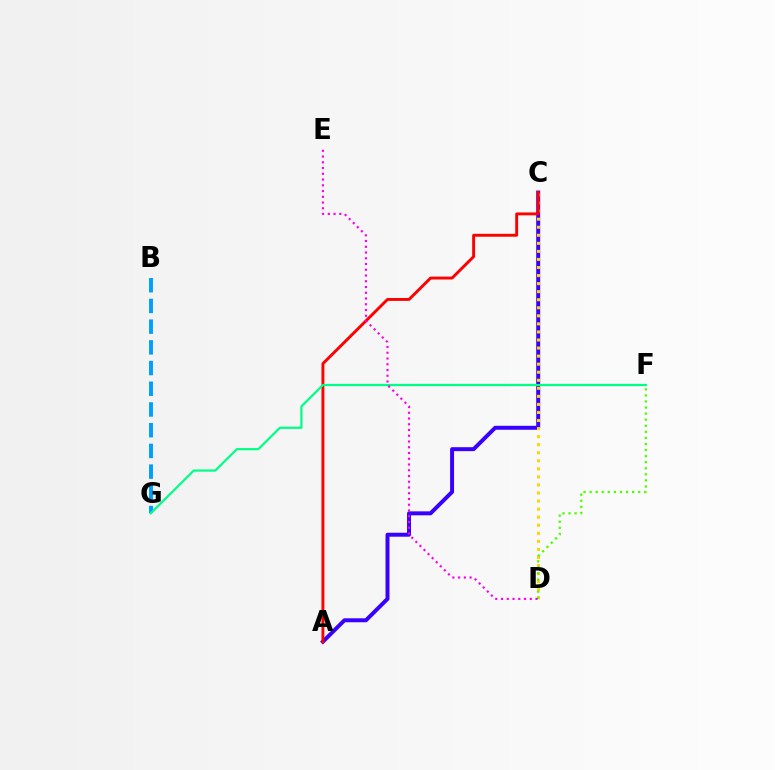{('A', 'C'): [{'color': '#3700ff', 'line_style': 'solid', 'thickness': 2.85}, {'color': '#ff0000', 'line_style': 'solid', 'thickness': 2.09}], ('B', 'G'): [{'color': '#009eff', 'line_style': 'dashed', 'thickness': 2.81}], ('C', 'D'): [{'color': '#ffd500', 'line_style': 'dotted', 'thickness': 2.19}], ('F', 'G'): [{'color': '#00ff86', 'line_style': 'solid', 'thickness': 1.6}], ('D', 'F'): [{'color': '#4fff00', 'line_style': 'dotted', 'thickness': 1.65}], ('D', 'E'): [{'color': '#ff00ed', 'line_style': 'dotted', 'thickness': 1.56}]}